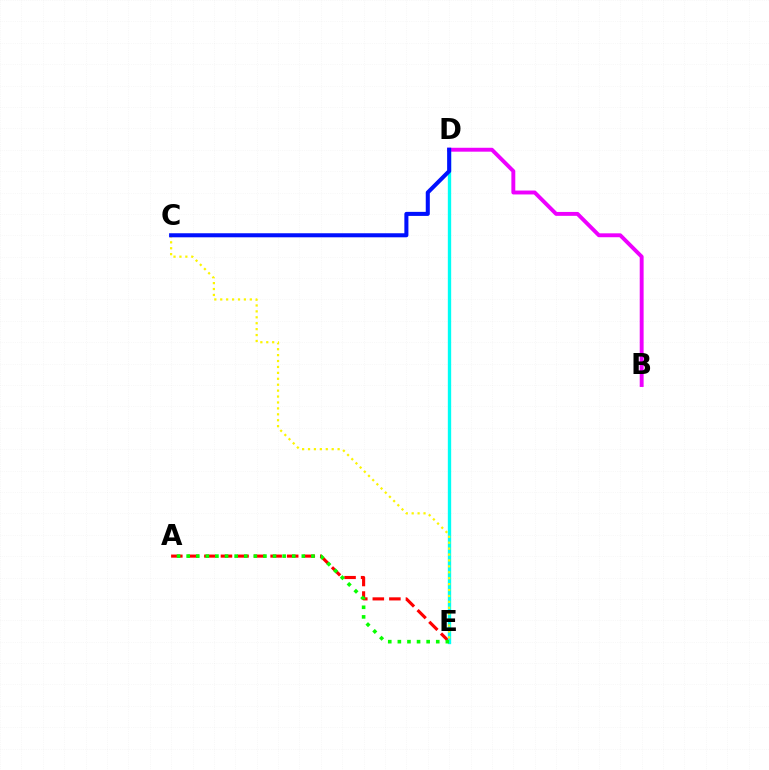{('A', 'E'): [{'color': '#ff0000', 'line_style': 'dashed', 'thickness': 2.25}, {'color': '#08ff00', 'line_style': 'dotted', 'thickness': 2.61}], ('D', 'E'): [{'color': '#00fff6', 'line_style': 'solid', 'thickness': 2.41}], ('B', 'D'): [{'color': '#ee00ff', 'line_style': 'solid', 'thickness': 2.81}], ('C', 'E'): [{'color': '#fcf500', 'line_style': 'dotted', 'thickness': 1.61}], ('C', 'D'): [{'color': '#0010ff', 'line_style': 'solid', 'thickness': 2.92}]}